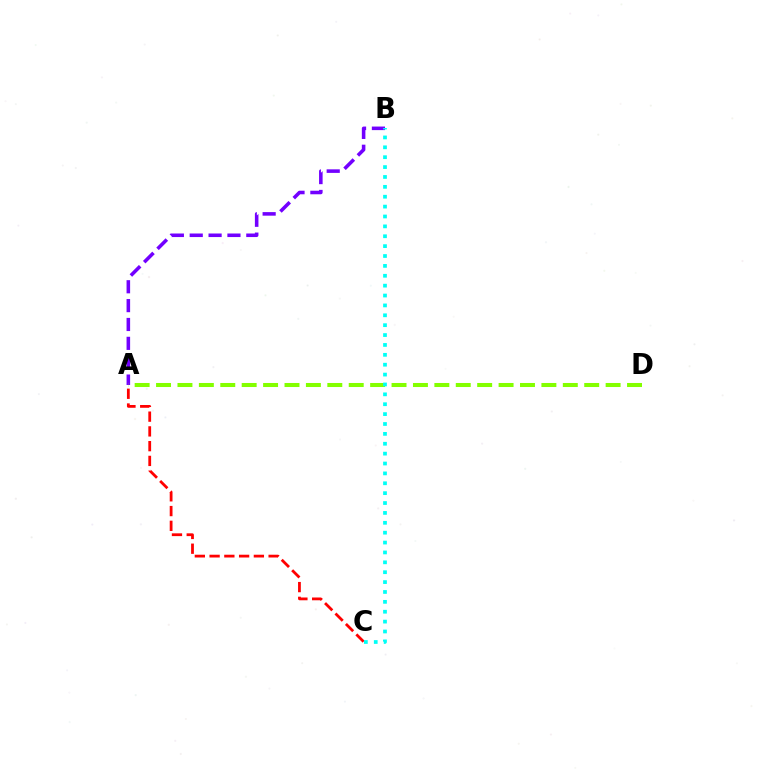{('A', 'B'): [{'color': '#7200ff', 'line_style': 'dashed', 'thickness': 2.56}], ('A', 'D'): [{'color': '#84ff00', 'line_style': 'dashed', 'thickness': 2.91}], ('A', 'C'): [{'color': '#ff0000', 'line_style': 'dashed', 'thickness': 2.0}], ('B', 'C'): [{'color': '#00fff6', 'line_style': 'dotted', 'thickness': 2.68}]}